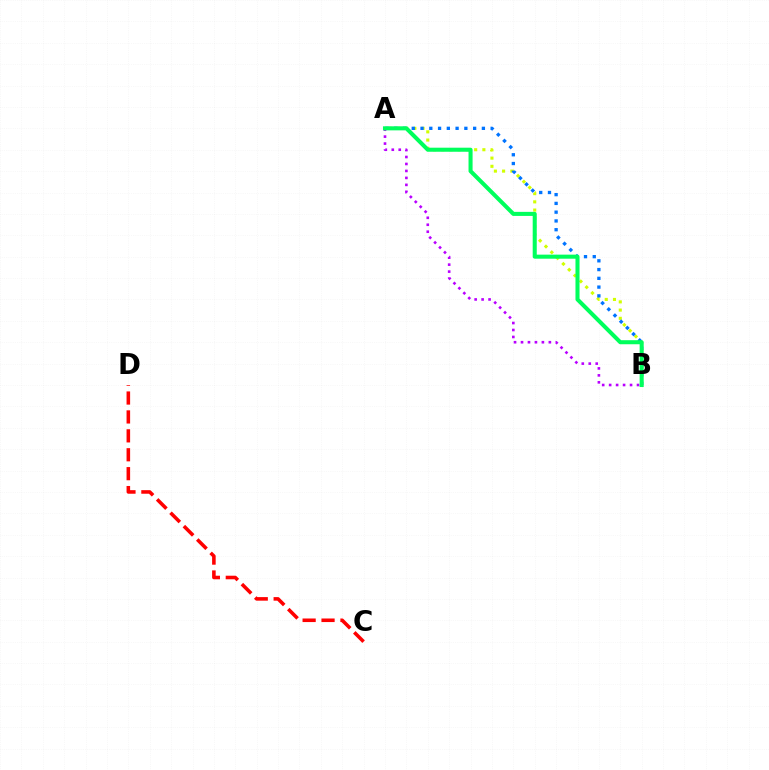{('A', 'B'): [{'color': '#d1ff00', 'line_style': 'dotted', 'thickness': 2.23}, {'color': '#0074ff', 'line_style': 'dotted', 'thickness': 2.38}, {'color': '#b900ff', 'line_style': 'dotted', 'thickness': 1.89}, {'color': '#00ff5c', 'line_style': 'solid', 'thickness': 2.92}], ('C', 'D'): [{'color': '#ff0000', 'line_style': 'dashed', 'thickness': 2.57}]}